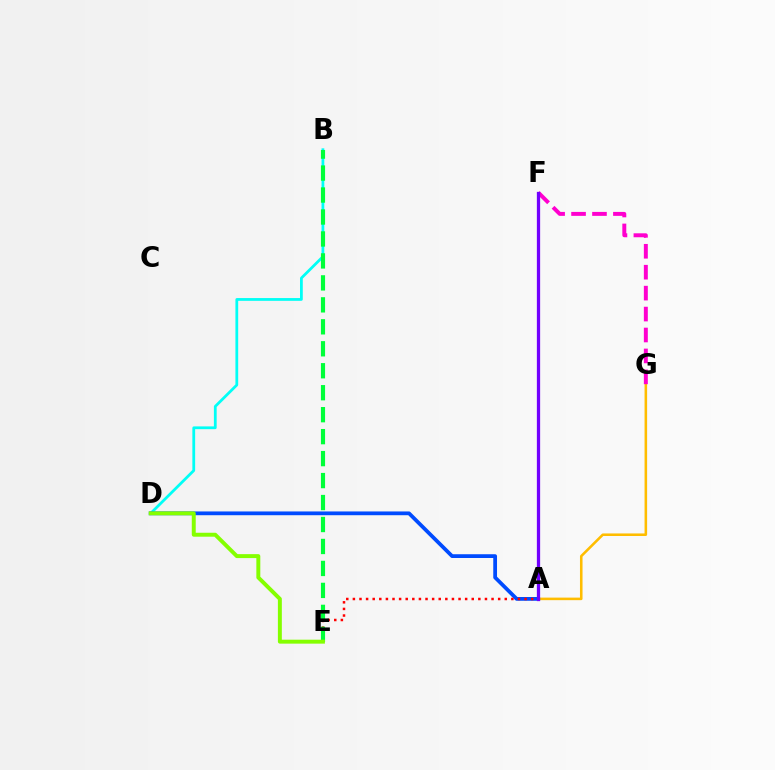{('B', 'D'): [{'color': '#00fff6', 'line_style': 'solid', 'thickness': 1.99}], ('A', 'G'): [{'color': '#ffbd00', 'line_style': 'solid', 'thickness': 1.84}], ('A', 'D'): [{'color': '#004bff', 'line_style': 'solid', 'thickness': 2.71}], ('F', 'G'): [{'color': '#ff00cf', 'line_style': 'dashed', 'thickness': 2.84}], ('A', 'E'): [{'color': '#ff0000', 'line_style': 'dotted', 'thickness': 1.79}], ('A', 'F'): [{'color': '#7200ff', 'line_style': 'solid', 'thickness': 2.35}], ('B', 'E'): [{'color': '#00ff39', 'line_style': 'dashed', 'thickness': 2.98}], ('D', 'E'): [{'color': '#84ff00', 'line_style': 'solid', 'thickness': 2.84}]}